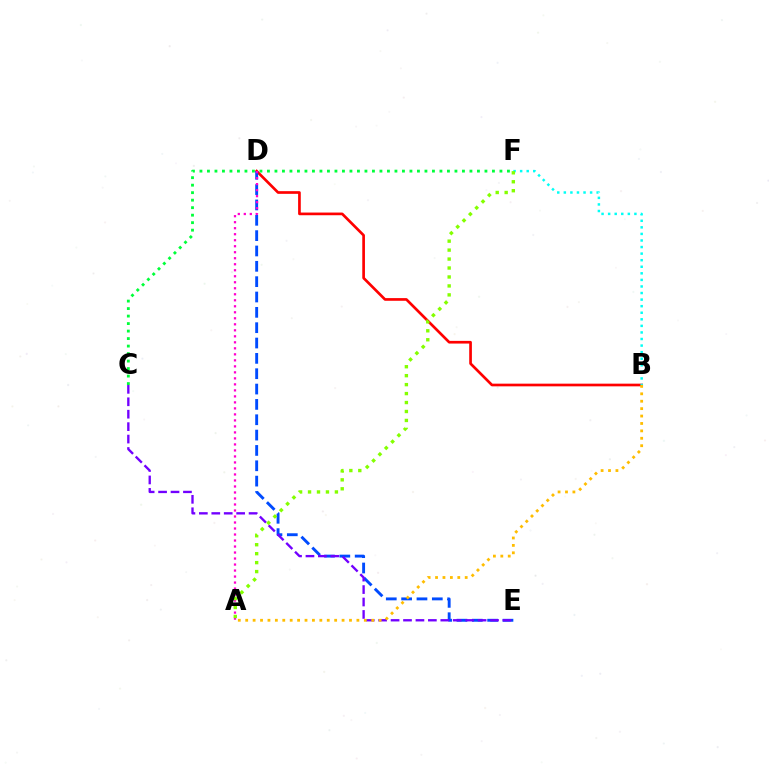{('B', 'D'): [{'color': '#ff0000', 'line_style': 'solid', 'thickness': 1.93}], ('D', 'E'): [{'color': '#004bff', 'line_style': 'dashed', 'thickness': 2.08}], ('C', 'E'): [{'color': '#7200ff', 'line_style': 'dashed', 'thickness': 1.69}], ('A', 'B'): [{'color': '#ffbd00', 'line_style': 'dotted', 'thickness': 2.01}], ('B', 'F'): [{'color': '#00fff6', 'line_style': 'dotted', 'thickness': 1.78}], ('A', 'D'): [{'color': '#ff00cf', 'line_style': 'dotted', 'thickness': 1.63}], ('C', 'F'): [{'color': '#00ff39', 'line_style': 'dotted', 'thickness': 2.04}], ('A', 'F'): [{'color': '#84ff00', 'line_style': 'dotted', 'thickness': 2.43}]}